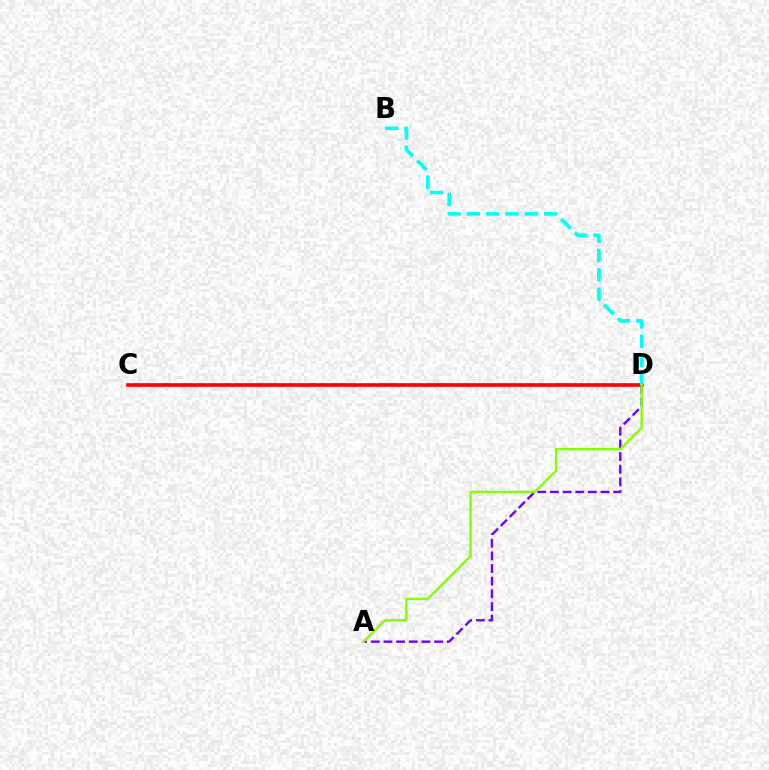{('C', 'D'): [{'color': '#ff0000', 'line_style': 'solid', 'thickness': 2.64}], ('A', 'D'): [{'color': '#7200ff', 'line_style': 'dashed', 'thickness': 1.72}, {'color': '#84ff00', 'line_style': 'solid', 'thickness': 1.73}], ('B', 'D'): [{'color': '#00fff6', 'line_style': 'dashed', 'thickness': 2.63}]}